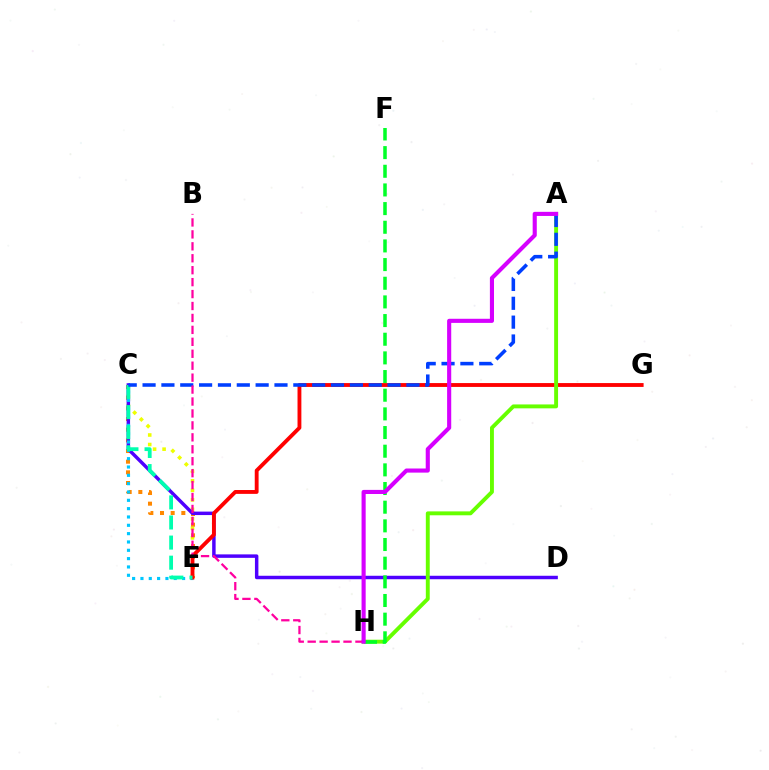{('C', 'E'): [{'color': '#eeff00', 'line_style': 'dotted', 'thickness': 2.58}, {'color': '#ff8800', 'line_style': 'dotted', 'thickness': 2.9}, {'color': '#00c7ff', 'line_style': 'dotted', 'thickness': 2.26}, {'color': '#00ffaf', 'line_style': 'dashed', 'thickness': 2.73}], ('C', 'D'): [{'color': '#4f00ff', 'line_style': 'solid', 'thickness': 2.49}], ('E', 'G'): [{'color': '#ff0000', 'line_style': 'solid', 'thickness': 2.77}], ('A', 'H'): [{'color': '#66ff00', 'line_style': 'solid', 'thickness': 2.81}, {'color': '#d600ff', 'line_style': 'solid', 'thickness': 2.96}], ('A', 'C'): [{'color': '#003fff', 'line_style': 'dashed', 'thickness': 2.56}], ('F', 'H'): [{'color': '#00ff27', 'line_style': 'dashed', 'thickness': 2.54}], ('B', 'H'): [{'color': '#ff00a0', 'line_style': 'dashed', 'thickness': 1.62}]}